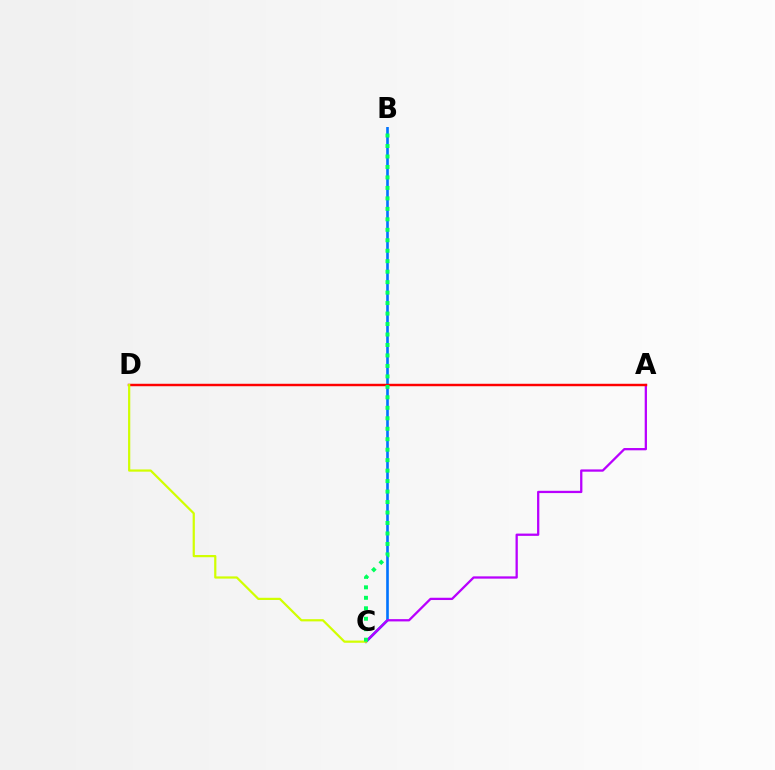{('B', 'C'): [{'color': '#0074ff', 'line_style': 'solid', 'thickness': 1.9}, {'color': '#00ff5c', 'line_style': 'dotted', 'thickness': 2.85}], ('A', 'C'): [{'color': '#b900ff', 'line_style': 'solid', 'thickness': 1.64}], ('A', 'D'): [{'color': '#ff0000', 'line_style': 'solid', 'thickness': 1.76}], ('C', 'D'): [{'color': '#d1ff00', 'line_style': 'solid', 'thickness': 1.59}]}